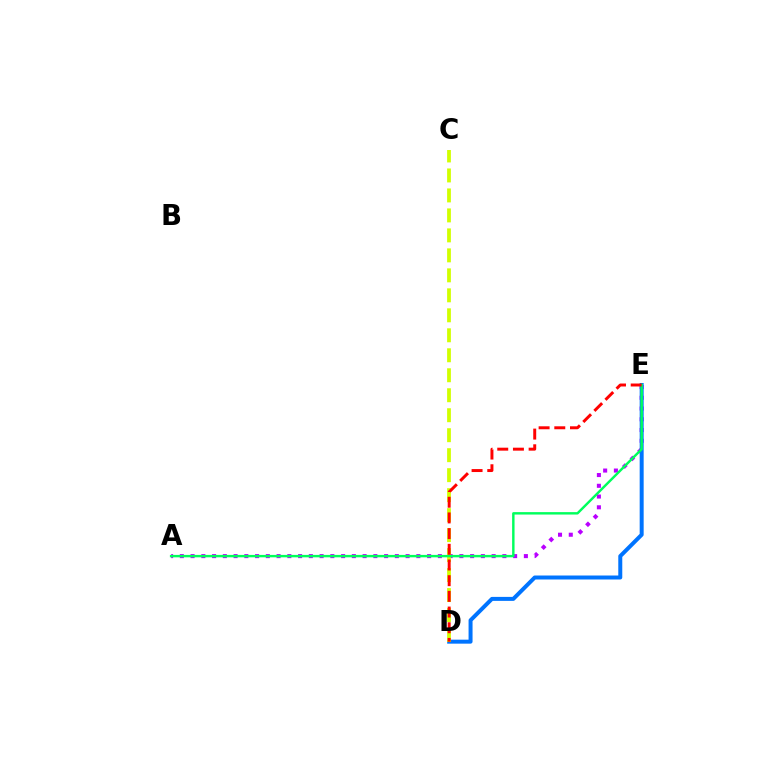{('A', 'E'): [{'color': '#b900ff', 'line_style': 'dotted', 'thickness': 2.92}, {'color': '#00ff5c', 'line_style': 'solid', 'thickness': 1.75}], ('D', 'E'): [{'color': '#0074ff', 'line_style': 'solid', 'thickness': 2.87}, {'color': '#ff0000', 'line_style': 'dashed', 'thickness': 2.13}], ('C', 'D'): [{'color': '#d1ff00', 'line_style': 'dashed', 'thickness': 2.71}]}